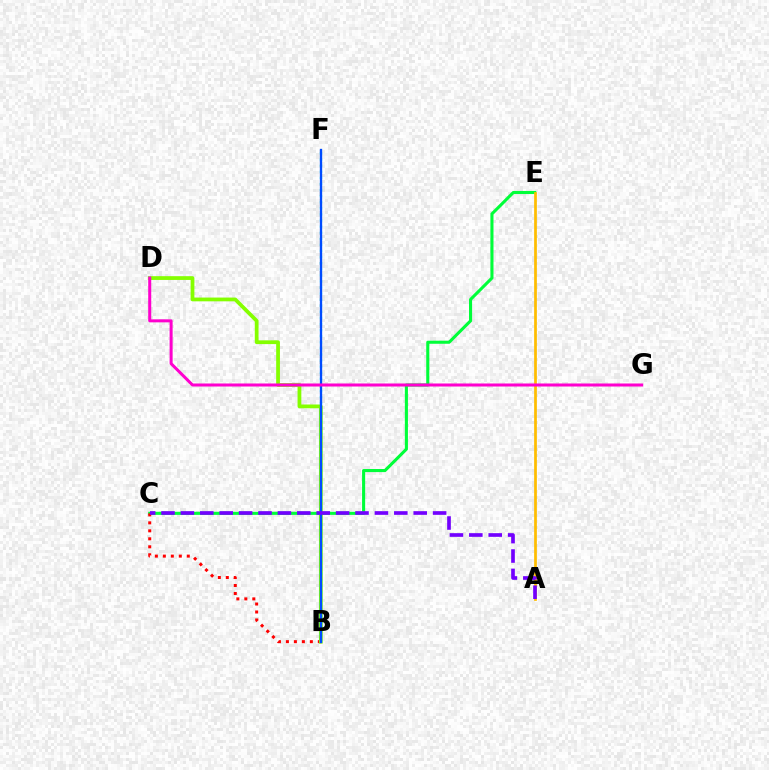{('C', 'E'): [{'color': '#00ff39', 'line_style': 'solid', 'thickness': 2.22}], ('B', 'C'): [{'color': '#ff0000', 'line_style': 'dotted', 'thickness': 2.17}], ('B', 'D'): [{'color': '#84ff00', 'line_style': 'solid', 'thickness': 2.71}], ('A', 'E'): [{'color': '#ffbd00', 'line_style': 'solid', 'thickness': 1.97}], ('B', 'F'): [{'color': '#00fff6', 'line_style': 'dotted', 'thickness': 1.66}, {'color': '#004bff', 'line_style': 'solid', 'thickness': 1.68}], ('A', 'C'): [{'color': '#7200ff', 'line_style': 'dashed', 'thickness': 2.64}], ('D', 'G'): [{'color': '#ff00cf', 'line_style': 'solid', 'thickness': 2.18}]}